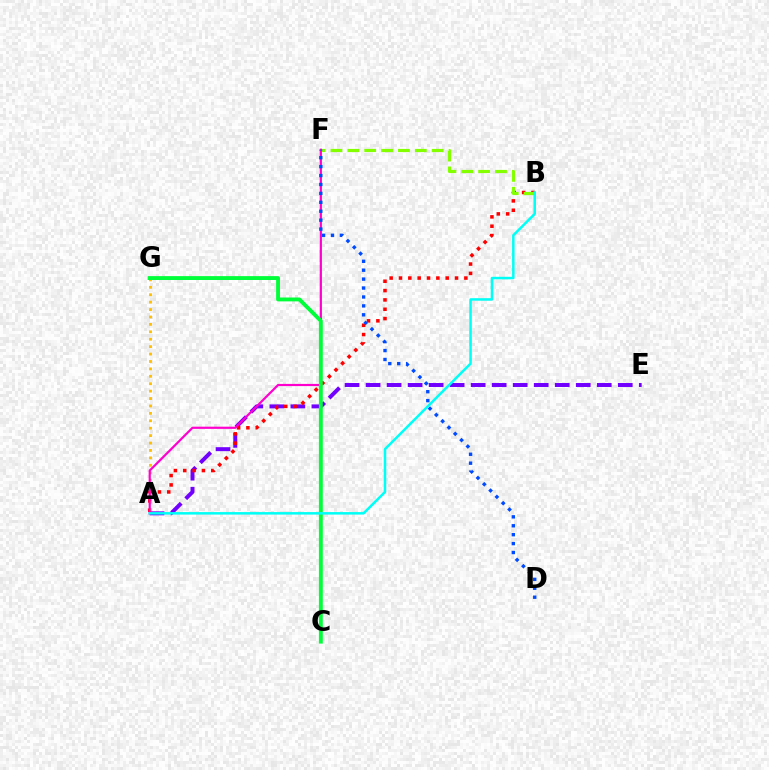{('A', 'E'): [{'color': '#7200ff', 'line_style': 'dashed', 'thickness': 2.86}], ('A', 'B'): [{'color': '#ff0000', 'line_style': 'dotted', 'thickness': 2.54}, {'color': '#00fff6', 'line_style': 'solid', 'thickness': 1.8}], ('B', 'F'): [{'color': '#84ff00', 'line_style': 'dashed', 'thickness': 2.29}], ('A', 'G'): [{'color': '#ffbd00', 'line_style': 'dotted', 'thickness': 2.01}], ('A', 'F'): [{'color': '#ff00cf', 'line_style': 'solid', 'thickness': 1.57}], ('C', 'G'): [{'color': '#00ff39', 'line_style': 'solid', 'thickness': 2.79}], ('D', 'F'): [{'color': '#004bff', 'line_style': 'dotted', 'thickness': 2.42}]}